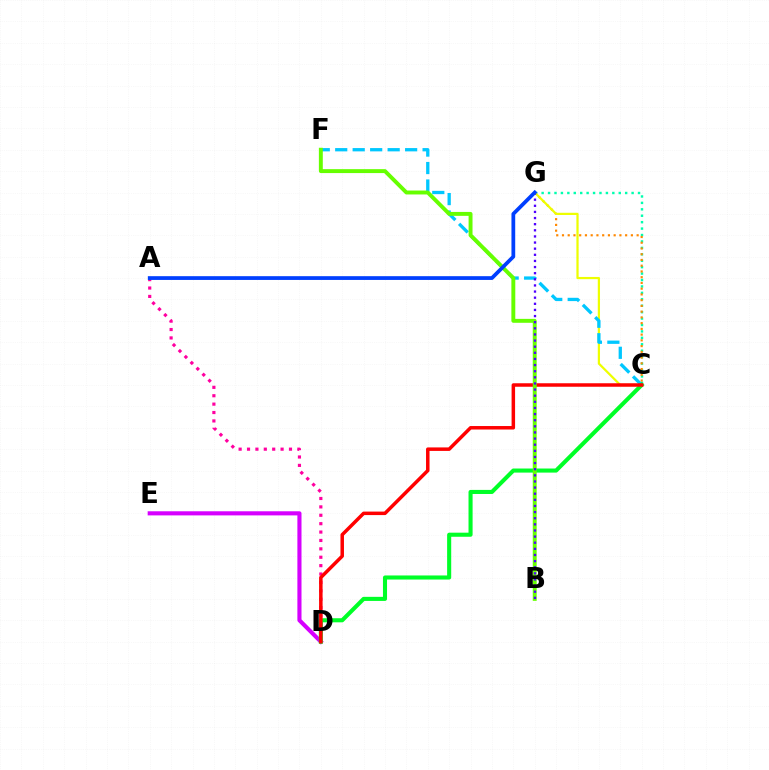{('D', 'E'): [{'color': '#d600ff', 'line_style': 'solid', 'thickness': 2.96}], ('C', 'G'): [{'color': '#00ffaf', 'line_style': 'dotted', 'thickness': 1.75}, {'color': '#ff8800', 'line_style': 'dotted', 'thickness': 1.56}, {'color': '#eeff00', 'line_style': 'solid', 'thickness': 1.6}], ('A', 'D'): [{'color': '#ff00a0', 'line_style': 'dotted', 'thickness': 2.28}], ('C', 'F'): [{'color': '#00c7ff', 'line_style': 'dashed', 'thickness': 2.37}], ('C', 'D'): [{'color': '#00ff27', 'line_style': 'solid', 'thickness': 2.94}, {'color': '#ff0000', 'line_style': 'solid', 'thickness': 2.52}], ('B', 'F'): [{'color': '#66ff00', 'line_style': 'solid', 'thickness': 2.82}], ('B', 'G'): [{'color': '#4f00ff', 'line_style': 'dotted', 'thickness': 1.66}], ('A', 'G'): [{'color': '#003fff', 'line_style': 'solid', 'thickness': 2.71}]}